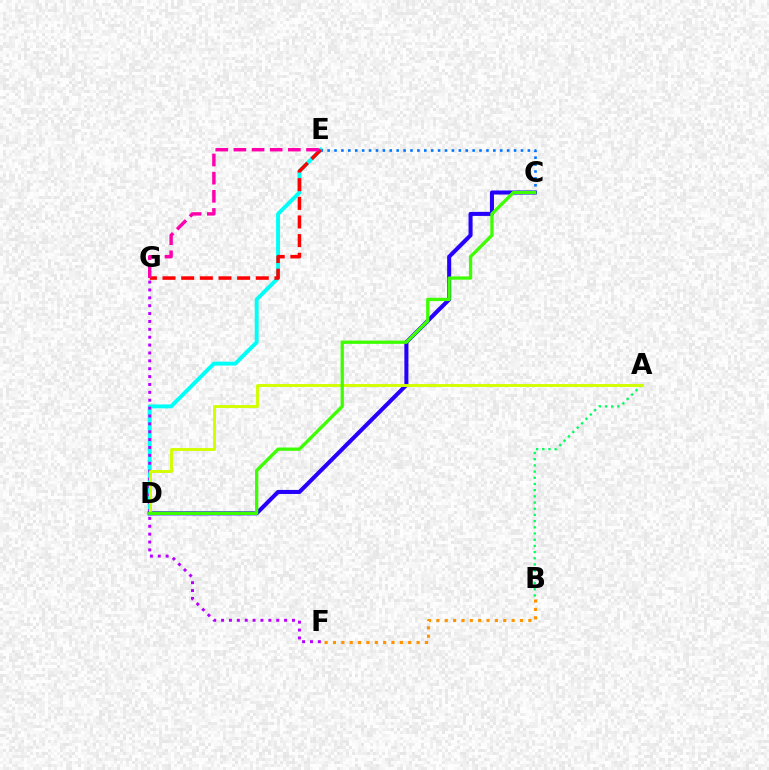{('D', 'E'): [{'color': '#00fff6', 'line_style': 'solid', 'thickness': 2.82}], ('F', 'G'): [{'color': '#b900ff', 'line_style': 'dotted', 'thickness': 2.14}], ('E', 'G'): [{'color': '#ff0000', 'line_style': 'dashed', 'thickness': 2.53}, {'color': '#ff00ac', 'line_style': 'dashed', 'thickness': 2.47}], ('A', 'B'): [{'color': '#00ff5c', 'line_style': 'dotted', 'thickness': 1.68}], ('C', 'E'): [{'color': '#0074ff', 'line_style': 'dotted', 'thickness': 1.88}], ('C', 'D'): [{'color': '#2500ff', 'line_style': 'solid', 'thickness': 2.92}, {'color': '#3dff00', 'line_style': 'solid', 'thickness': 2.37}], ('A', 'D'): [{'color': '#d1ff00', 'line_style': 'solid', 'thickness': 2.09}], ('B', 'F'): [{'color': '#ff9400', 'line_style': 'dotted', 'thickness': 2.27}]}